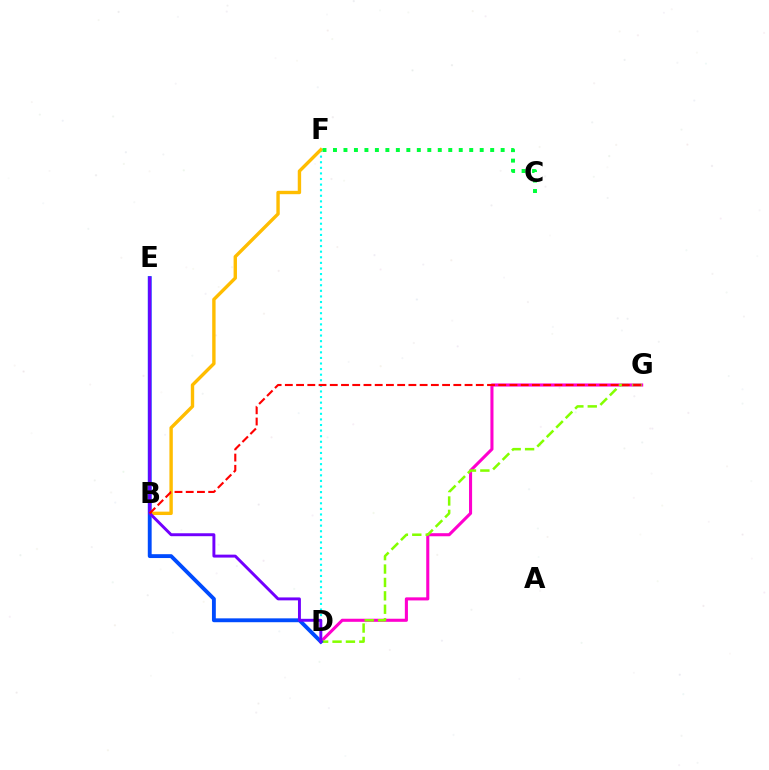{('D', 'G'): [{'color': '#ff00cf', 'line_style': 'solid', 'thickness': 2.22}, {'color': '#84ff00', 'line_style': 'dashed', 'thickness': 1.82}], ('D', 'F'): [{'color': '#00fff6', 'line_style': 'dotted', 'thickness': 1.52}], ('B', 'F'): [{'color': '#ffbd00', 'line_style': 'solid', 'thickness': 2.44}], ('C', 'F'): [{'color': '#00ff39', 'line_style': 'dotted', 'thickness': 2.85}], ('D', 'E'): [{'color': '#004bff', 'line_style': 'solid', 'thickness': 2.78}, {'color': '#7200ff', 'line_style': 'solid', 'thickness': 2.11}], ('B', 'G'): [{'color': '#ff0000', 'line_style': 'dashed', 'thickness': 1.53}]}